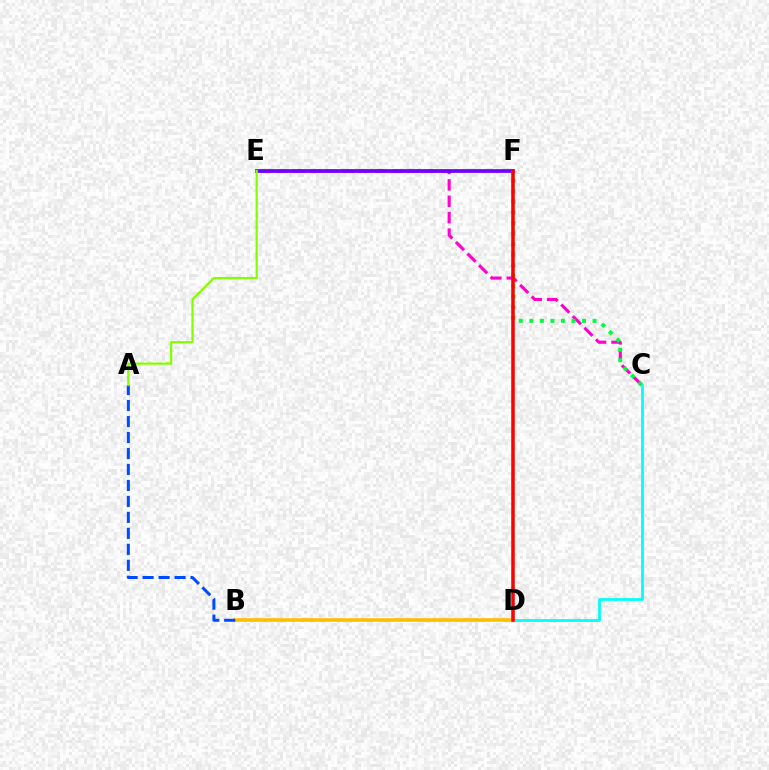{('C', 'E'): [{'color': '#ff00cf', 'line_style': 'dashed', 'thickness': 2.23}], ('E', 'F'): [{'color': '#7200ff', 'line_style': 'solid', 'thickness': 2.7}], ('C', 'D'): [{'color': '#00fff6', 'line_style': 'solid', 'thickness': 1.98}], ('B', 'D'): [{'color': '#ffbd00', 'line_style': 'solid', 'thickness': 2.56}], ('A', 'B'): [{'color': '#004bff', 'line_style': 'dashed', 'thickness': 2.17}], ('C', 'F'): [{'color': '#00ff39', 'line_style': 'dotted', 'thickness': 2.86}], ('A', 'E'): [{'color': '#84ff00', 'line_style': 'solid', 'thickness': 1.61}], ('D', 'F'): [{'color': '#ff0000', 'line_style': 'solid', 'thickness': 2.55}]}